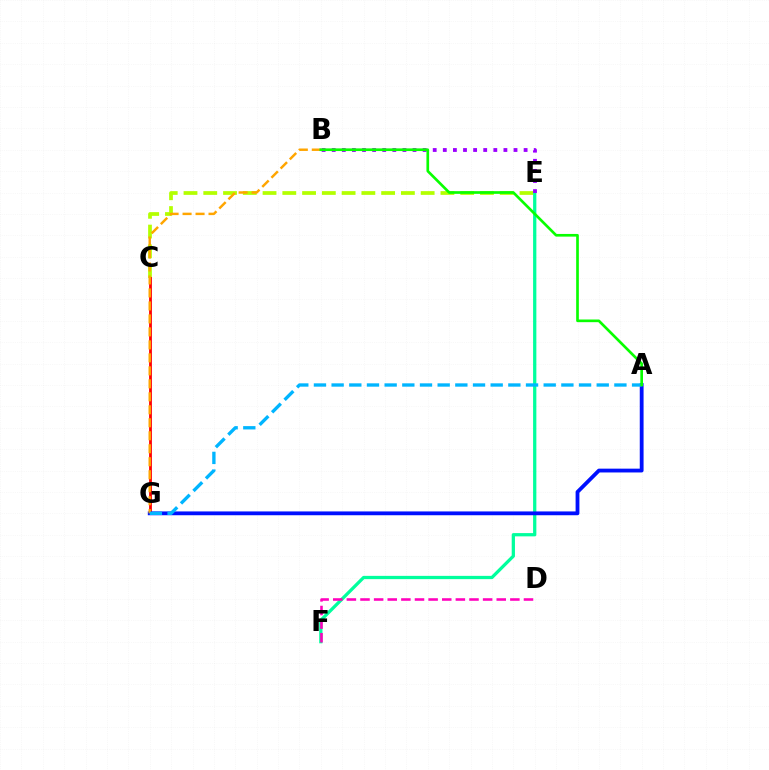{('C', 'E'): [{'color': '#b3ff00', 'line_style': 'dashed', 'thickness': 2.68}], ('E', 'F'): [{'color': '#00ff9d', 'line_style': 'solid', 'thickness': 2.35}], ('C', 'G'): [{'color': '#ff0000', 'line_style': 'solid', 'thickness': 2.01}], ('D', 'F'): [{'color': '#ff00bd', 'line_style': 'dashed', 'thickness': 1.85}], ('B', 'E'): [{'color': '#9b00ff', 'line_style': 'dotted', 'thickness': 2.74}], ('A', 'G'): [{'color': '#0010ff', 'line_style': 'solid', 'thickness': 2.74}, {'color': '#00b5ff', 'line_style': 'dashed', 'thickness': 2.4}], ('B', 'G'): [{'color': '#ffa500', 'line_style': 'dashed', 'thickness': 1.76}], ('A', 'B'): [{'color': '#08ff00', 'line_style': 'solid', 'thickness': 1.92}]}